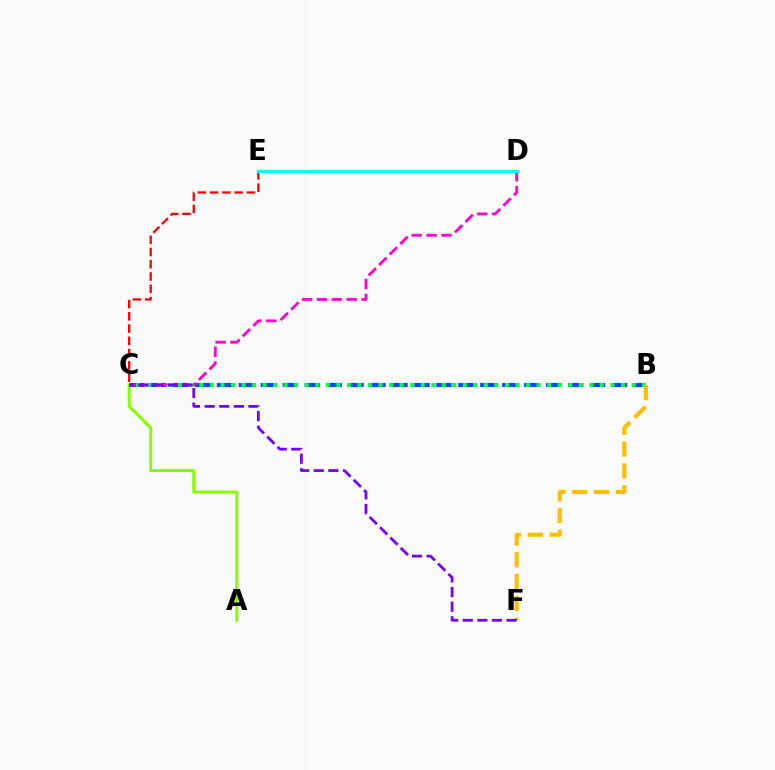{('A', 'C'): [{'color': '#84ff00', 'line_style': 'solid', 'thickness': 2.15}], ('C', 'E'): [{'color': '#ff0000', 'line_style': 'dashed', 'thickness': 1.67}], ('B', 'C'): [{'color': '#004bff', 'line_style': 'dashed', 'thickness': 2.98}, {'color': '#00ff39', 'line_style': 'dotted', 'thickness': 2.86}], ('C', 'D'): [{'color': '#ff00cf', 'line_style': 'dashed', 'thickness': 2.02}], ('B', 'F'): [{'color': '#ffbd00', 'line_style': 'dashed', 'thickness': 2.97}], ('D', 'E'): [{'color': '#00fff6', 'line_style': 'solid', 'thickness': 2.37}], ('C', 'F'): [{'color': '#7200ff', 'line_style': 'dashed', 'thickness': 1.99}]}